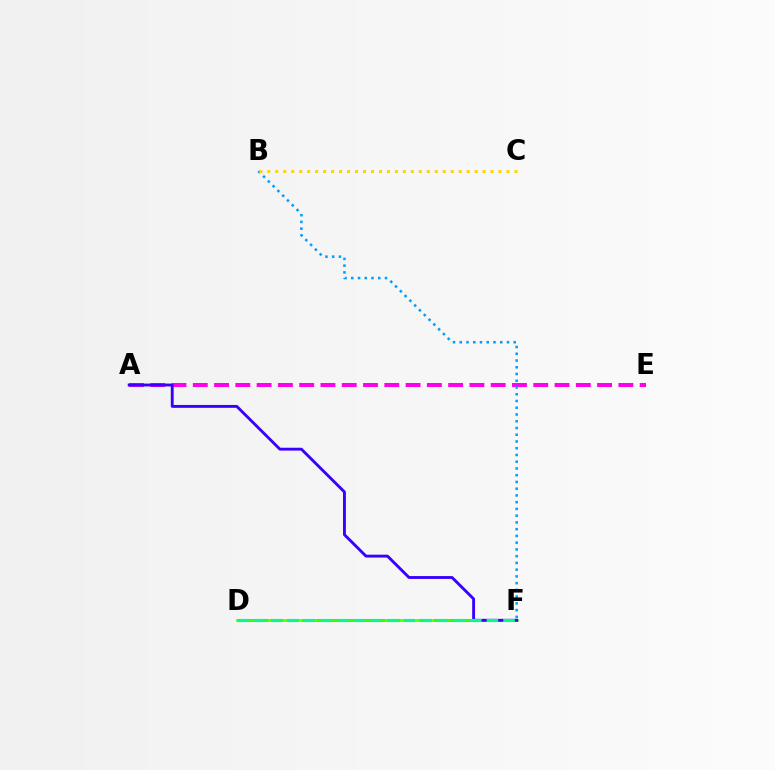{('A', 'E'): [{'color': '#ff00ed', 'line_style': 'dashed', 'thickness': 2.89}], ('D', 'F'): [{'color': '#ff0000', 'line_style': 'dashed', 'thickness': 1.99}, {'color': '#4fff00', 'line_style': 'solid', 'thickness': 1.88}, {'color': '#00ff86', 'line_style': 'dashed', 'thickness': 2.26}], ('A', 'F'): [{'color': '#3700ff', 'line_style': 'solid', 'thickness': 2.06}], ('B', 'F'): [{'color': '#009eff', 'line_style': 'dotted', 'thickness': 1.83}], ('B', 'C'): [{'color': '#ffd500', 'line_style': 'dotted', 'thickness': 2.17}]}